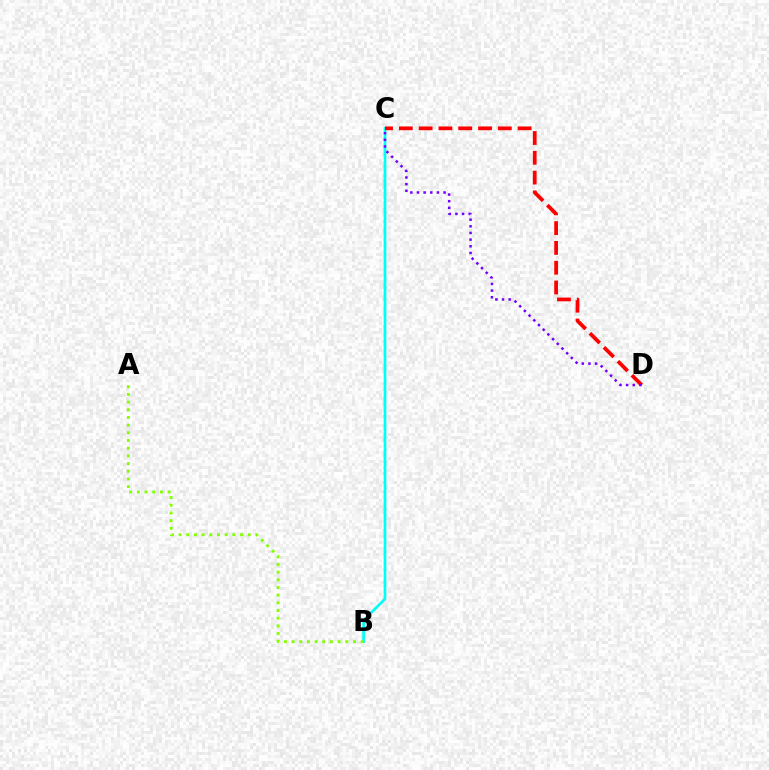{('B', 'C'): [{'color': '#00fff6', 'line_style': 'solid', 'thickness': 1.95}], ('C', 'D'): [{'color': '#ff0000', 'line_style': 'dashed', 'thickness': 2.69}, {'color': '#7200ff', 'line_style': 'dotted', 'thickness': 1.81}], ('A', 'B'): [{'color': '#84ff00', 'line_style': 'dotted', 'thickness': 2.09}]}